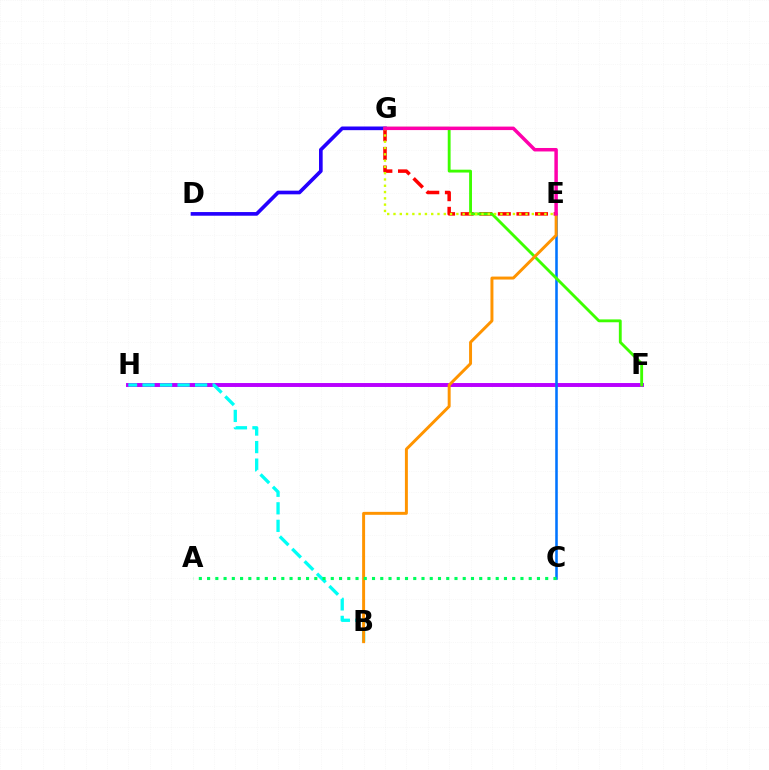{('D', 'G'): [{'color': '#2500ff', 'line_style': 'solid', 'thickness': 2.64}], ('E', 'G'): [{'color': '#ff0000', 'line_style': 'dashed', 'thickness': 2.53}, {'color': '#d1ff00', 'line_style': 'dotted', 'thickness': 1.71}, {'color': '#ff00ac', 'line_style': 'solid', 'thickness': 2.51}], ('F', 'H'): [{'color': '#b900ff', 'line_style': 'solid', 'thickness': 2.83}], ('C', 'E'): [{'color': '#0074ff', 'line_style': 'solid', 'thickness': 1.84}], ('F', 'G'): [{'color': '#3dff00', 'line_style': 'solid', 'thickness': 2.06}], ('B', 'H'): [{'color': '#00fff6', 'line_style': 'dashed', 'thickness': 2.38}], ('B', 'E'): [{'color': '#ff9400', 'line_style': 'solid', 'thickness': 2.13}], ('A', 'C'): [{'color': '#00ff5c', 'line_style': 'dotted', 'thickness': 2.24}]}